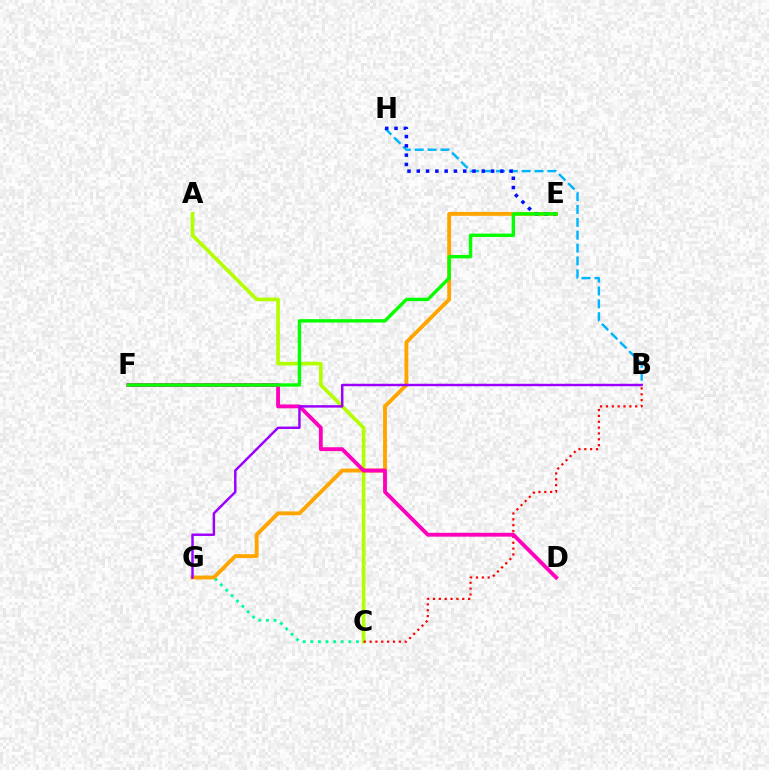{('A', 'C'): [{'color': '#b3ff00', 'line_style': 'solid', 'thickness': 2.65}], ('C', 'G'): [{'color': '#00ff9d', 'line_style': 'dotted', 'thickness': 2.07}], ('E', 'G'): [{'color': '#ffa500', 'line_style': 'solid', 'thickness': 2.78}], ('B', 'C'): [{'color': '#ff0000', 'line_style': 'dotted', 'thickness': 1.59}], ('B', 'H'): [{'color': '#00b5ff', 'line_style': 'dashed', 'thickness': 1.75}], ('E', 'H'): [{'color': '#0010ff', 'line_style': 'dotted', 'thickness': 2.52}], ('D', 'F'): [{'color': '#ff00bd', 'line_style': 'solid', 'thickness': 2.77}], ('E', 'F'): [{'color': '#08ff00', 'line_style': 'solid', 'thickness': 2.44}], ('B', 'G'): [{'color': '#9b00ff', 'line_style': 'solid', 'thickness': 1.77}]}